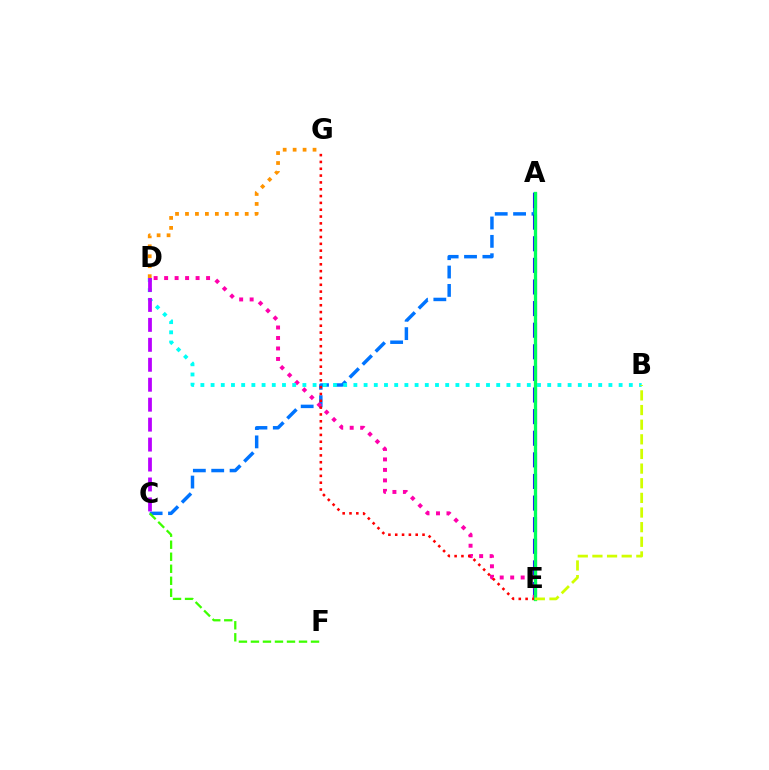{('A', 'C'): [{'color': '#0074ff', 'line_style': 'dashed', 'thickness': 2.5}], ('D', 'G'): [{'color': '#ff9400', 'line_style': 'dotted', 'thickness': 2.7}], ('A', 'E'): [{'color': '#2500ff', 'line_style': 'dashed', 'thickness': 2.94}, {'color': '#00ff5c', 'line_style': 'solid', 'thickness': 2.38}], ('C', 'F'): [{'color': '#3dff00', 'line_style': 'dashed', 'thickness': 1.63}], ('D', 'E'): [{'color': '#ff00ac', 'line_style': 'dotted', 'thickness': 2.85}], ('E', 'G'): [{'color': '#ff0000', 'line_style': 'dotted', 'thickness': 1.85}], ('B', 'D'): [{'color': '#00fff6', 'line_style': 'dotted', 'thickness': 2.77}], ('B', 'E'): [{'color': '#d1ff00', 'line_style': 'dashed', 'thickness': 1.99}], ('C', 'D'): [{'color': '#b900ff', 'line_style': 'dashed', 'thickness': 2.71}]}